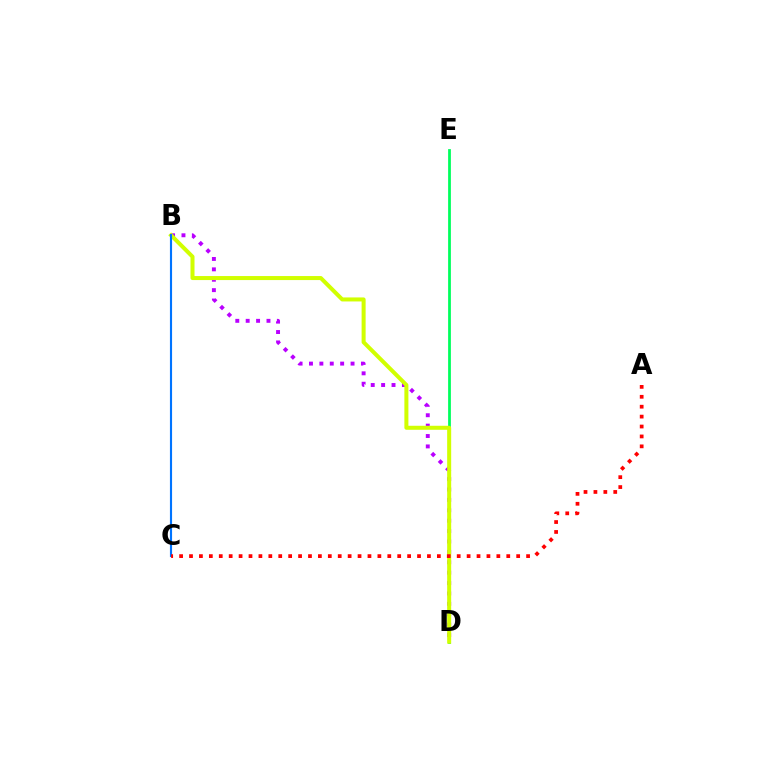{('D', 'E'): [{'color': '#00ff5c', 'line_style': 'solid', 'thickness': 1.99}], ('B', 'D'): [{'color': '#b900ff', 'line_style': 'dotted', 'thickness': 2.82}, {'color': '#d1ff00', 'line_style': 'solid', 'thickness': 2.89}], ('B', 'C'): [{'color': '#0074ff', 'line_style': 'solid', 'thickness': 1.54}], ('A', 'C'): [{'color': '#ff0000', 'line_style': 'dotted', 'thickness': 2.69}]}